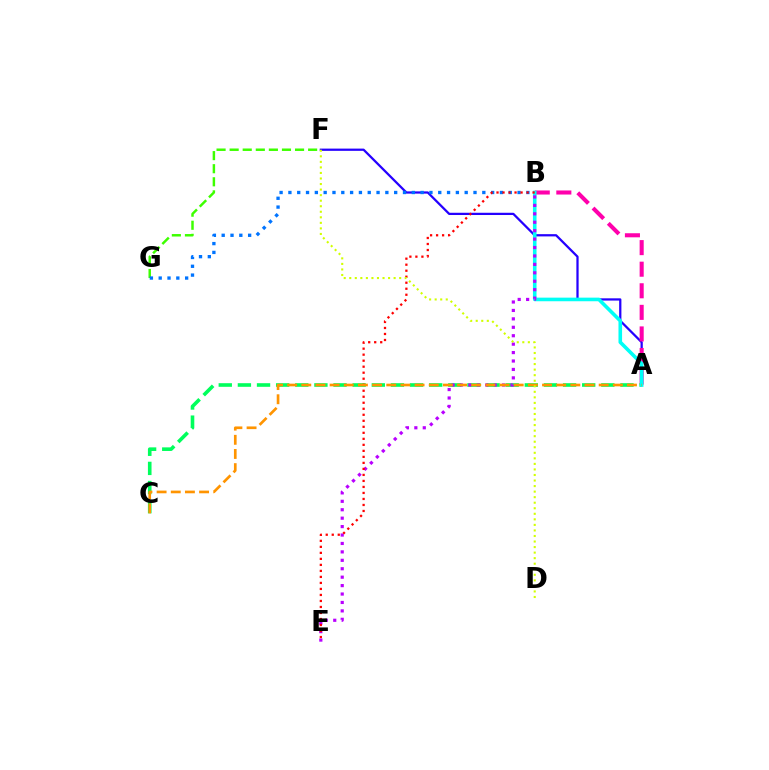{('F', 'G'): [{'color': '#3dff00', 'line_style': 'dashed', 'thickness': 1.78}], ('A', 'F'): [{'color': '#2500ff', 'line_style': 'solid', 'thickness': 1.62}], ('A', 'B'): [{'color': '#ff00ac', 'line_style': 'dashed', 'thickness': 2.93}, {'color': '#00fff6', 'line_style': 'solid', 'thickness': 2.59}], ('B', 'G'): [{'color': '#0074ff', 'line_style': 'dotted', 'thickness': 2.39}], ('A', 'C'): [{'color': '#00ff5c', 'line_style': 'dashed', 'thickness': 2.6}, {'color': '#ff9400', 'line_style': 'dashed', 'thickness': 1.92}], ('B', 'E'): [{'color': '#b900ff', 'line_style': 'dotted', 'thickness': 2.29}, {'color': '#ff0000', 'line_style': 'dotted', 'thickness': 1.63}], ('D', 'F'): [{'color': '#d1ff00', 'line_style': 'dotted', 'thickness': 1.51}]}